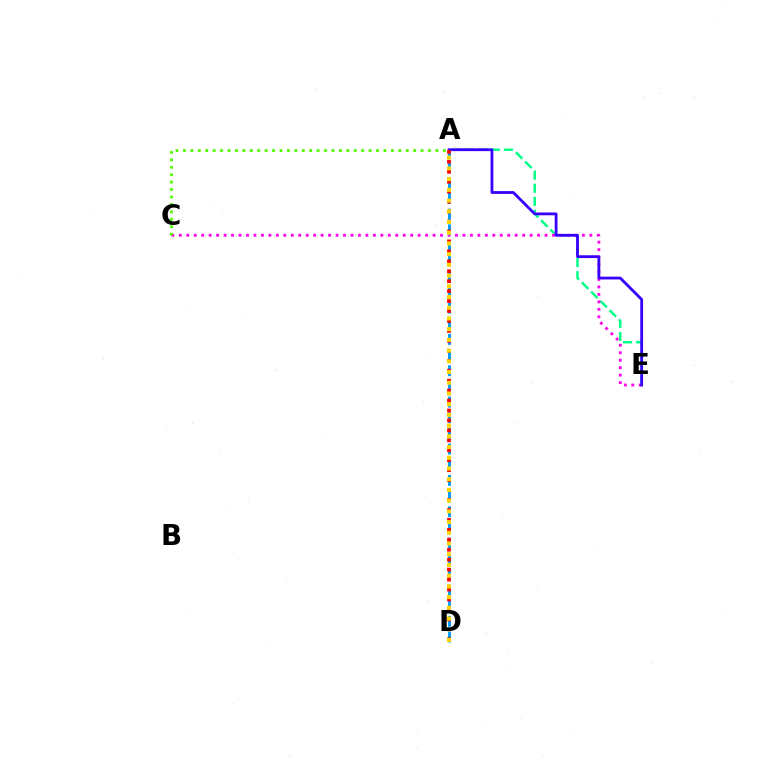{('A', 'E'): [{'color': '#00ff86', 'line_style': 'dashed', 'thickness': 1.78}, {'color': '#3700ff', 'line_style': 'solid', 'thickness': 2.02}], ('C', 'E'): [{'color': '#ff00ed', 'line_style': 'dotted', 'thickness': 2.03}], ('A', 'C'): [{'color': '#4fff00', 'line_style': 'dotted', 'thickness': 2.02}], ('A', 'D'): [{'color': '#009eff', 'line_style': 'dashed', 'thickness': 2.13}, {'color': '#ff0000', 'line_style': 'dotted', 'thickness': 2.7}, {'color': '#ffd500', 'line_style': 'dotted', 'thickness': 2.91}]}